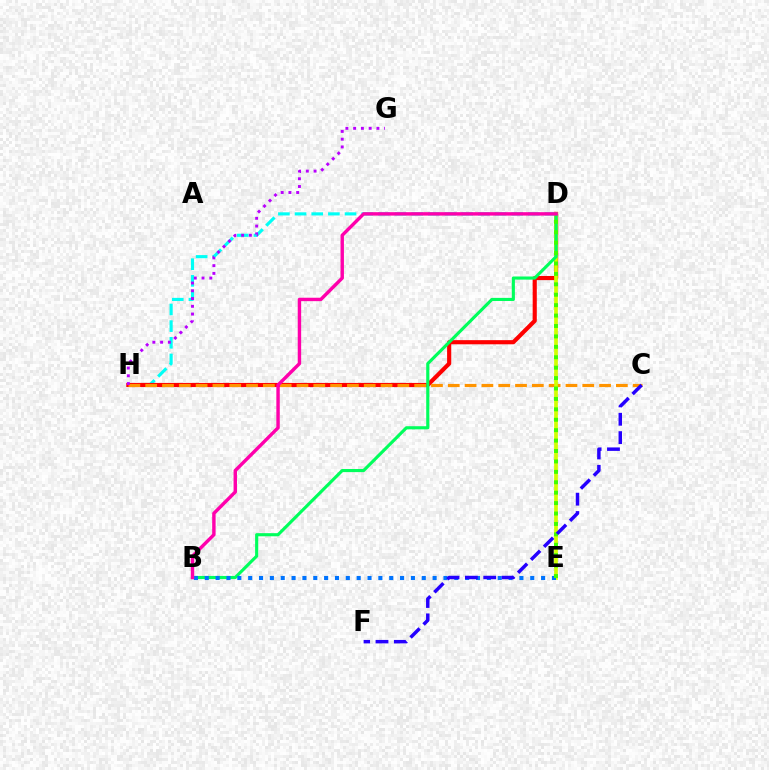{('D', 'H'): [{'color': '#00fff6', 'line_style': 'dashed', 'thickness': 2.26}, {'color': '#ff0000', 'line_style': 'solid', 'thickness': 2.98}], ('C', 'H'): [{'color': '#ff9400', 'line_style': 'dashed', 'thickness': 2.28}], ('D', 'E'): [{'color': '#d1ff00', 'line_style': 'solid', 'thickness': 2.67}, {'color': '#3dff00', 'line_style': 'dotted', 'thickness': 2.83}], ('G', 'H'): [{'color': '#b900ff', 'line_style': 'dotted', 'thickness': 2.11}], ('B', 'D'): [{'color': '#00ff5c', 'line_style': 'solid', 'thickness': 2.25}, {'color': '#ff00ac', 'line_style': 'solid', 'thickness': 2.46}], ('B', 'E'): [{'color': '#0074ff', 'line_style': 'dotted', 'thickness': 2.95}], ('C', 'F'): [{'color': '#2500ff', 'line_style': 'dashed', 'thickness': 2.49}]}